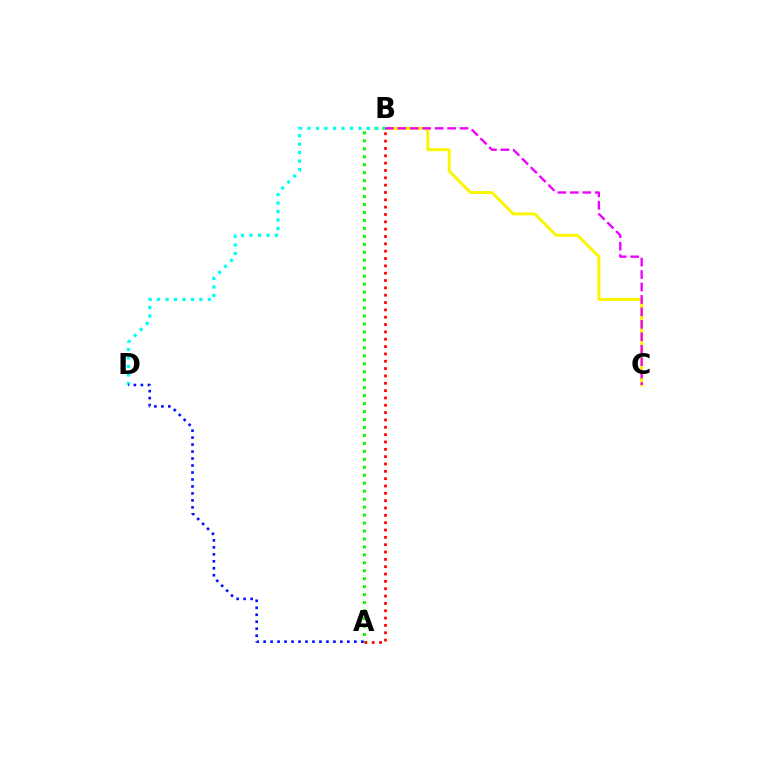{('B', 'C'): [{'color': '#fcf500', 'line_style': 'solid', 'thickness': 2.11}, {'color': '#ee00ff', 'line_style': 'dashed', 'thickness': 1.69}], ('A', 'B'): [{'color': '#08ff00', 'line_style': 'dotted', 'thickness': 2.16}, {'color': '#ff0000', 'line_style': 'dotted', 'thickness': 1.99}], ('B', 'D'): [{'color': '#00fff6', 'line_style': 'dotted', 'thickness': 2.3}], ('A', 'D'): [{'color': '#0010ff', 'line_style': 'dotted', 'thickness': 1.9}]}